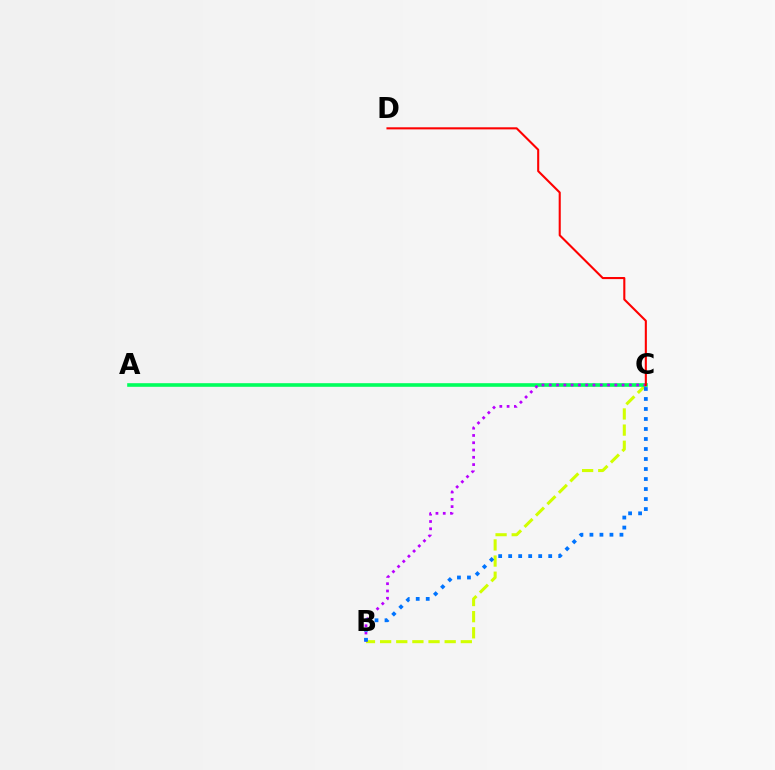{('B', 'C'): [{'color': '#d1ff00', 'line_style': 'dashed', 'thickness': 2.19}, {'color': '#b900ff', 'line_style': 'dotted', 'thickness': 1.98}, {'color': '#0074ff', 'line_style': 'dotted', 'thickness': 2.72}], ('A', 'C'): [{'color': '#00ff5c', 'line_style': 'solid', 'thickness': 2.6}], ('C', 'D'): [{'color': '#ff0000', 'line_style': 'solid', 'thickness': 1.51}]}